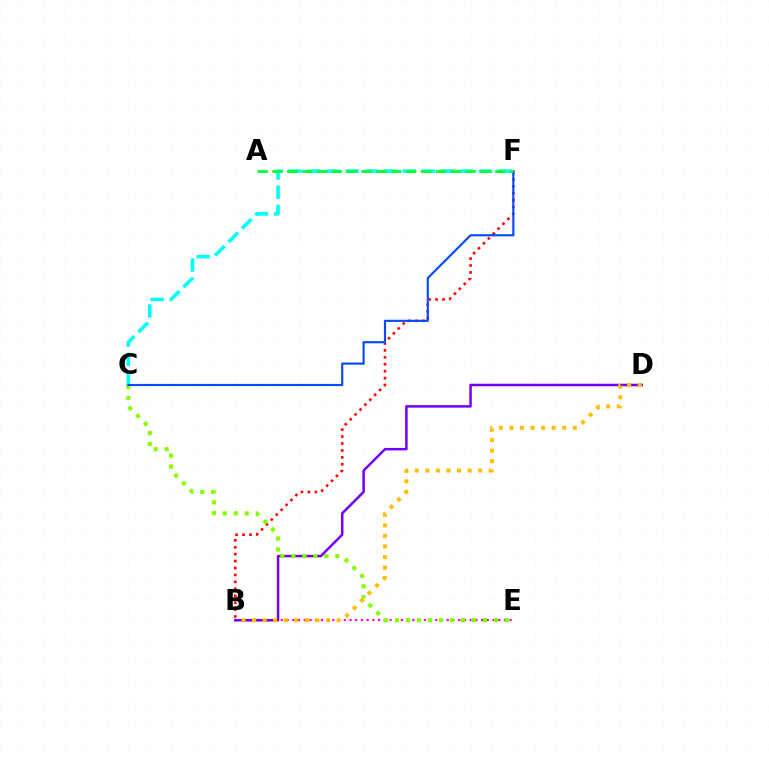{('C', 'F'): [{'color': '#00fff6', 'line_style': 'dashed', 'thickness': 2.59}, {'color': '#004bff', 'line_style': 'solid', 'thickness': 1.54}], ('B', 'E'): [{'color': '#ff00cf', 'line_style': 'dotted', 'thickness': 1.55}], ('B', 'D'): [{'color': '#7200ff', 'line_style': 'solid', 'thickness': 1.8}, {'color': '#ffbd00', 'line_style': 'dotted', 'thickness': 2.87}], ('B', 'F'): [{'color': '#ff0000', 'line_style': 'dotted', 'thickness': 1.88}], ('C', 'E'): [{'color': '#84ff00', 'line_style': 'dotted', 'thickness': 2.98}], ('A', 'F'): [{'color': '#00ff39', 'line_style': 'dashed', 'thickness': 2.02}]}